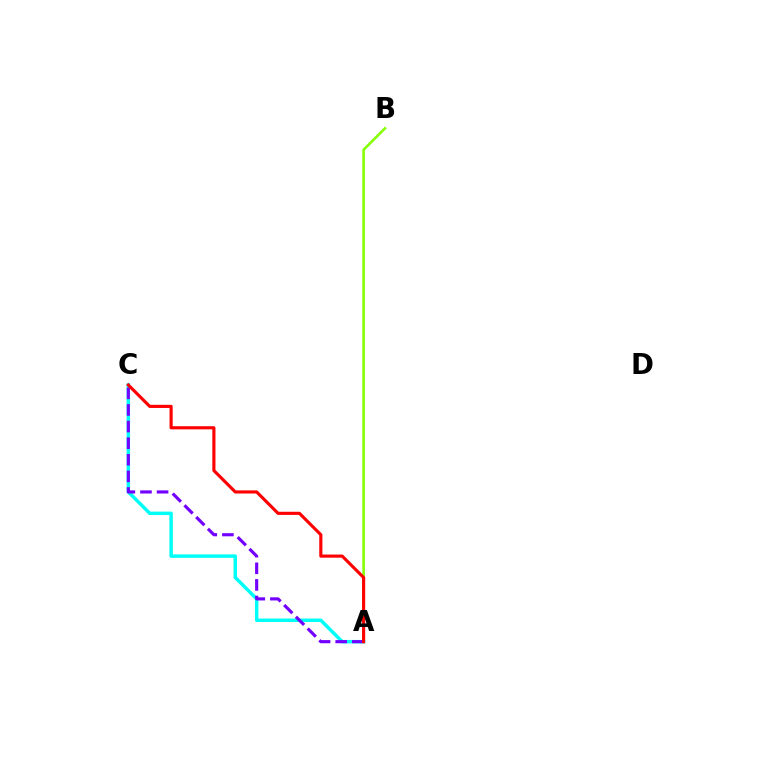{('A', 'C'): [{'color': '#00fff6', 'line_style': 'solid', 'thickness': 2.5}, {'color': '#7200ff', 'line_style': 'dashed', 'thickness': 2.26}, {'color': '#ff0000', 'line_style': 'solid', 'thickness': 2.26}], ('A', 'B'): [{'color': '#84ff00', 'line_style': 'solid', 'thickness': 1.84}]}